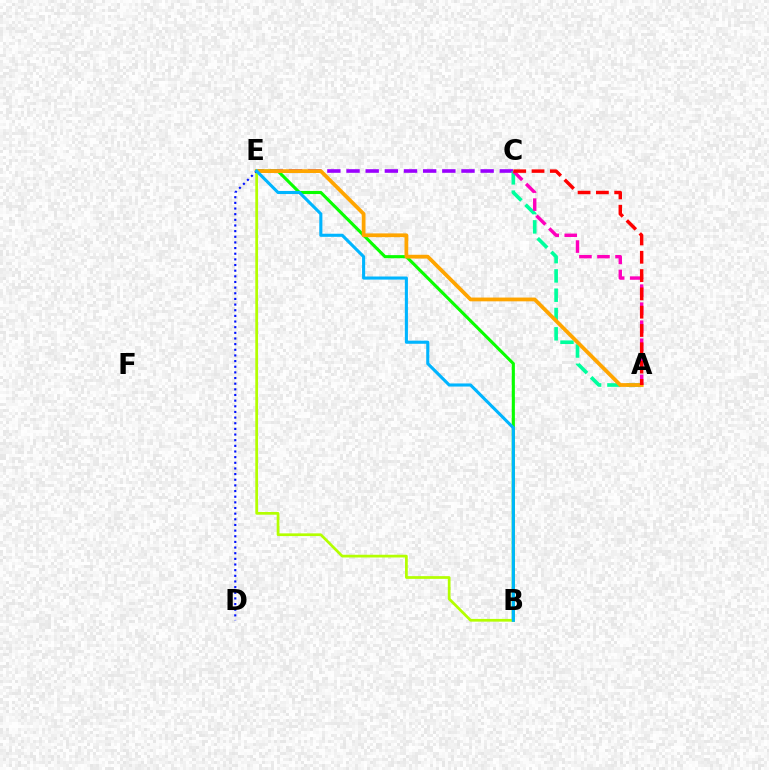{('C', 'E'): [{'color': '#9b00ff', 'line_style': 'dashed', 'thickness': 2.6}], ('A', 'C'): [{'color': '#00ff9d', 'line_style': 'dashed', 'thickness': 2.62}, {'color': '#ff00bd', 'line_style': 'dashed', 'thickness': 2.45}, {'color': '#ff0000', 'line_style': 'dashed', 'thickness': 2.49}], ('B', 'E'): [{'color': '#08ff00', 'line_style': 'solid', 'thickness': 2.23}, {'color': '#b3ff00', 'line_style': 'solid', 'thickness': 1.96}, {'color': '#00b5ff', 'line_style': 'solid', 'thickness': 2.23}], ('A', 'E'): [{'color': '#ffa500', 'line_style': 'solid', 'thickness': 2.72}], ('D', 'E'): [{'color': '#0010ff', 'line_style': 'dotted', 'thickness': 1.54}]}